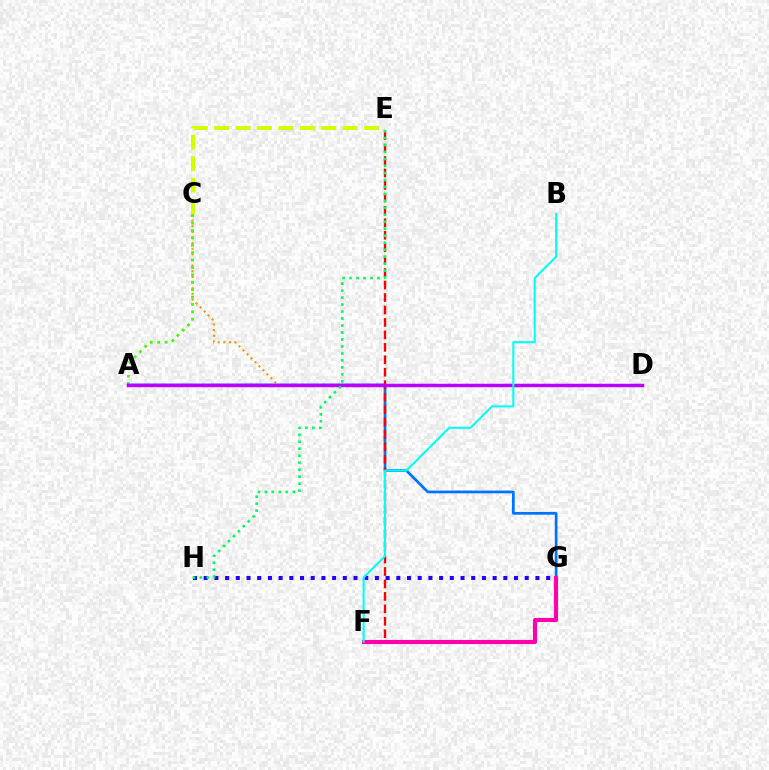{('C', 'D'): [{'color': '#ff9400', 'line_style': 'dotted', 'thickness': 1.53}], ('A', 'C'): [{'color': '#3dff00', 'line_style': 'dotted', 'thickness': 2.01}], ('A', 'G'): [{'color': '#0074ff', 'line_style': 'solid', 'thickness': 1.97}], ('E', 'F'): [{'color': '#ff0000', 'line_style': 'dashed', 'thickness': 1.69}], ('G', 'H'): [{'color': '#2500ff', 'line_style': 'dotted', 'thickness': 2.91}], ('A', 'D'): [{'color': '#b900ff', 'line_style': 'solid', 'thickness': 2.49}], ('F', 'G'): [{'color': '#ff00ac', 'line_style': 'solid', 'thickness': 2.94}], ('C', 'E'): [{'color': '#d1ff00', 'line_style': 'dashed', 'thickness': 2.91}], ('E', 'H'): [{'color': '#00ff5c', 'line_style': 'dotted', 'thickness': 1.9}], ('B', 'F'): [{'color': '#00fff6', 'line_style': 'solid', 'thickness': 1.5}]}